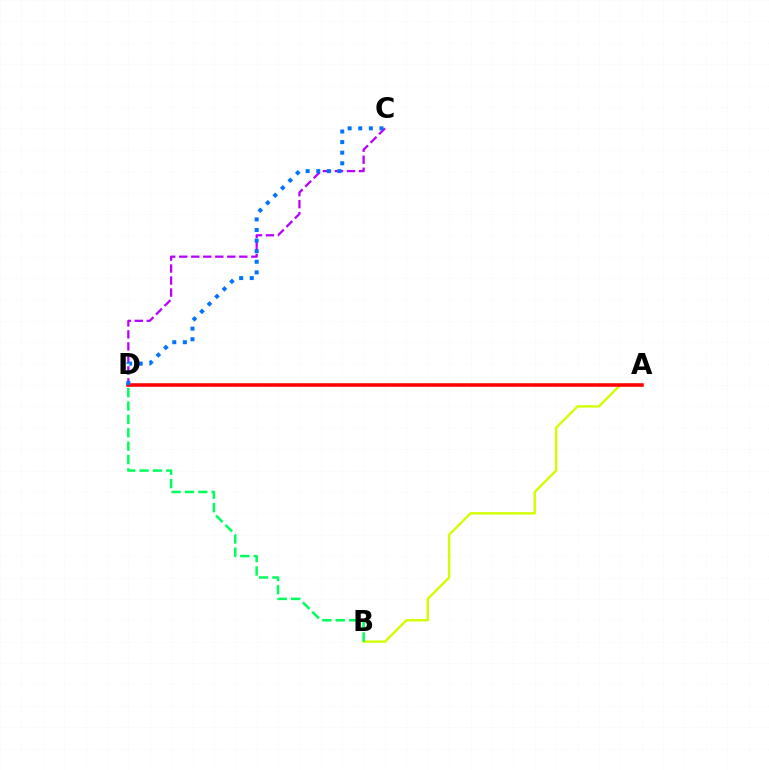{('A', 'B'): [{'color': '#d1ff00', 'line_style': 'solid', 'thickness': 1.71}], ('C', 'D'): [{'color': '#b900ff', 'line_style': 'dashed', 'thickness': 1.63}, {'color': '#0074ff', 'line_style': 'dotted', 'thickness': 2.88}], ('A', 'D'): [{'color': '#ff0000', 'line_style': 'solid', 'thickness': 2.55}], ('B', 'D'): [{'color': '#00ff5c', 'line_style': 'dashed', 'thickness': 1.82}]}